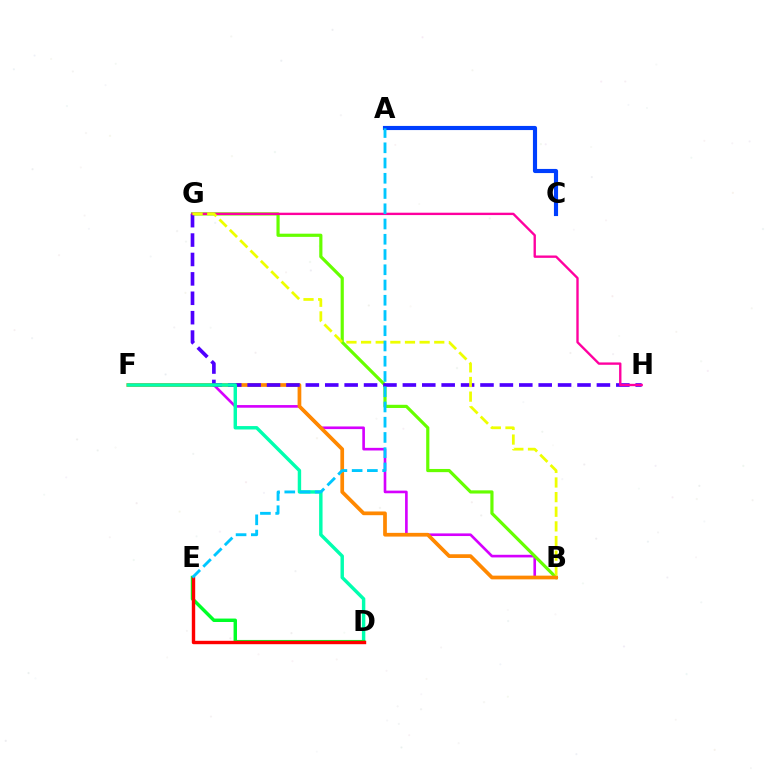{('B', 'F'): [{'color': '#d600ff', 'line_style': 'solid', 'thickness': 1.9}, {'color': '#ff8800', 'line_style': 'solid', 'thickness': 2.68}], ('B', 'G'): [{'color': '#66ff00', 'line_style': 'solid', 'thickness': 2.29}, {'color': '#eeff00', 'line_style': 'dashed', 'thickness': 1.99}], ('G', 'H'): [{'color': '#4f00ff', 'line_style': 'dashed', 'thickness': 2.64}, {'color': '#ff00a0', 'line_style': 'solid', 'thickness': 1.7}], ('D', 'F'): [{'color': '#00ffaf', 'line_style': 'solid', 'thickness': 2.46}], ('D', 'E'): [{'color': '#00ff27', 'line_style': 'solid', 'thickness': 2.48}, {'color': '#ff0000', 'line_style': 'solid', 'thickness': 2.45}], ('A', 'C'): [{'color': '#003fff', 'line_style': 'solid', 'thickness': 2.98}], ('A', 'E'): [{'color': '#00c7ff', 'line_style': 'dashed', 'thickness': 2.07}]}